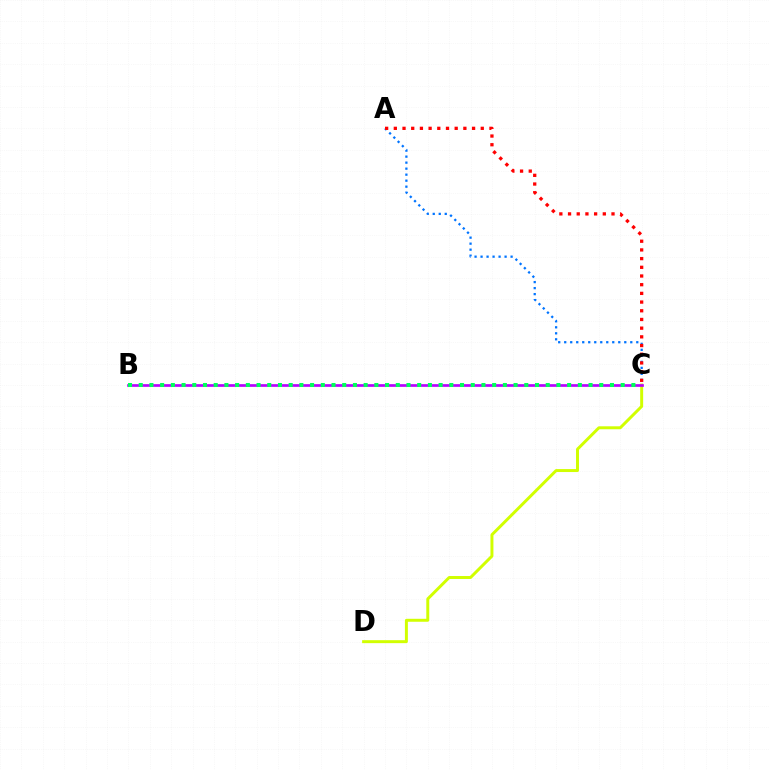{('A', 'C'): [{'color': '#0074ff', 'line_style': 'dotted', 'thickness': 1.63}, {'color': '#ff0000', 'line_style': 'dotted', 'thickness': 2.36}], ('C', 'D'): [{'color': '#d1ff00', 'line_style': 'solid', 'thickness': 2.13}], ('B', 'C'): [{'color': '#b900ff', 'line_style': 'solid', 'thickness': 1.93}, {'color': '#00ff5c', 'line_style': 'dotted', 'thickness': 2.91}]}